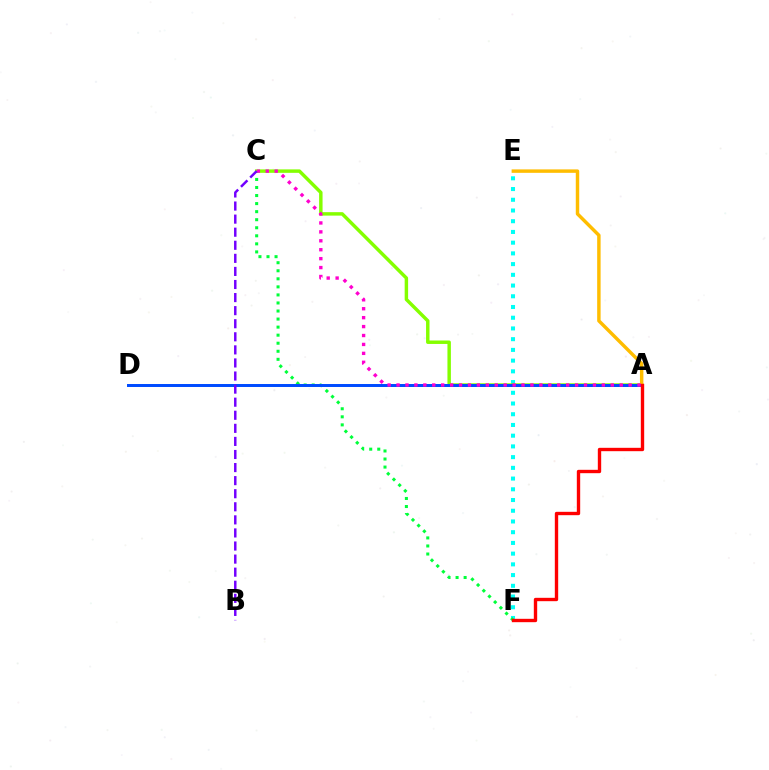{('E', 'F'): [{'color': '#00fff6', 'line_style': 'dotted', 'thickness': 2.91}], ('A', 'C'): [{'color': '#84ff00', 'line_style': 'solid', 'thickness': 2.49}, {'color': '#ff00cf', 'line_style': 'dotted', 'thickness': 2.43}], ('C', 'F'): [{'color': '#00ff39', 'line_style': 'dotted', 'thickness': 2.19}], ('A', 'E'): [{'color': '#ffbd00', 'line_style': 'solid', 'thickness': 2.48}], ('A', 'D'): [{'color': '#004bff', 'line_style': 'solid', 'thickness': 2.14}], ('A', 'F'): [{'color': '#ff0000', 'line_style': 'solid', 'thickness': 2.43}], ('B', 'C'): [{'color': '#7200ff', 'line_style': 'dashed', 'thickness': 1.78}]}